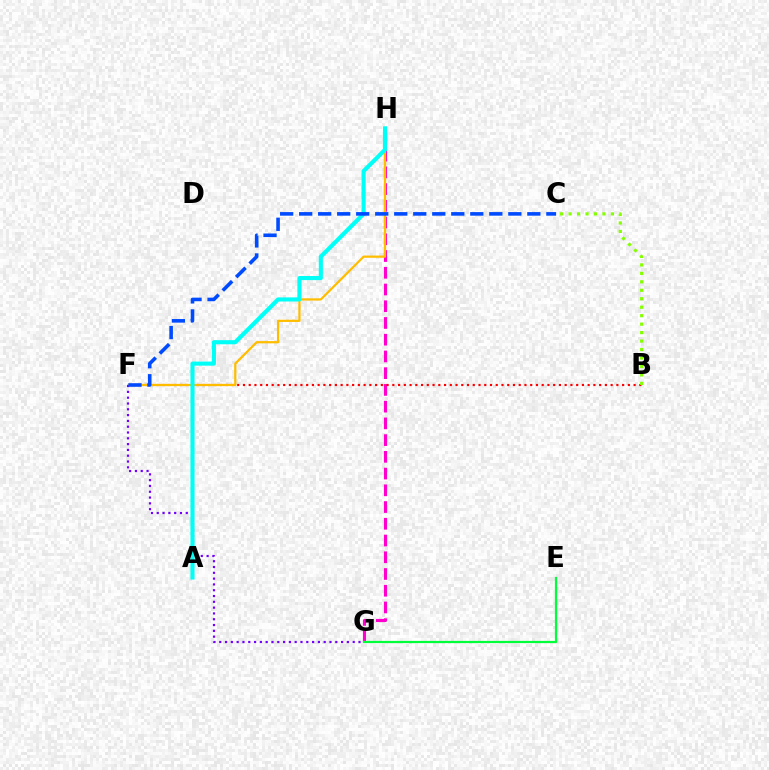{('G', 'H'): [{'color': '#ff00cf', 'line_style': 'dashed', 'thickness': 2.27}], ('B', 'F'): [{'color': '#ff0000', 'line_style': 'dotted', 'thickness': 1.56}], ('F', 'H'): [{'color': '#ffbd00', 'line_style': 'solid', 'thickness': 1.61}], ('B', 'C'): [{'color': '#84ff00', 'line_style': 'dotted', 'thickness': 2.3}], ('F', 'G'): [{'color': '#7200ff', 'line_style': 'dotted', 'thickness': 1.58}], ('A', 'H'): [{'color': '#00fff6', 'line_style': 'solid', 'thickness': 2.96}], ('C', 'F'): [{'color': '#004bff', 'line_style': 'dashed', 'thickness': 2.58}], ('E', 'G'): [{'color': '#00ff39', 'line_style': 'solid', 'thickness': 1.6}]}